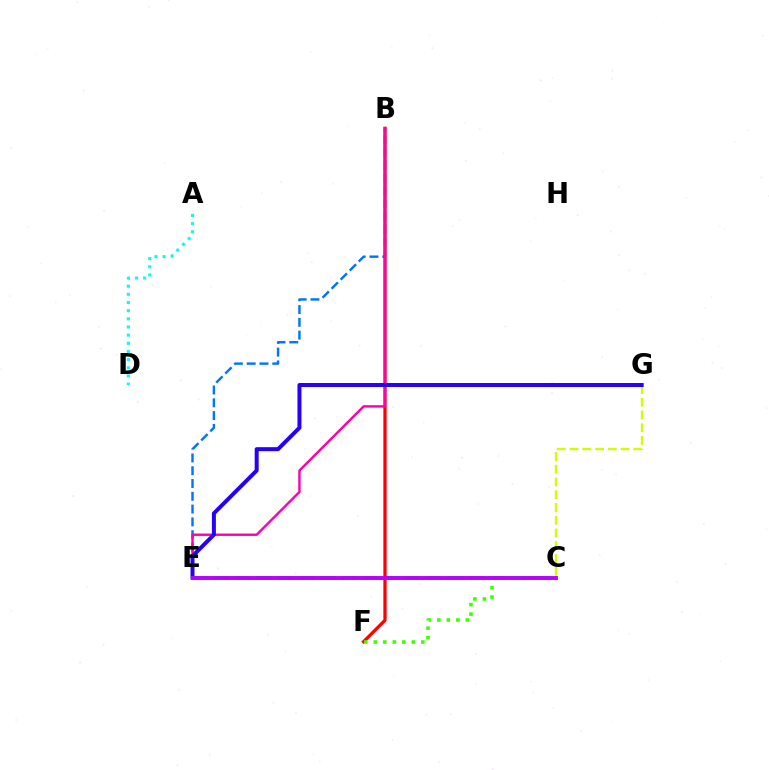{('A', 'D'): [{'color': '#00fff6', 'line_style': 'dotted', 'thickness': 2.22}], ('B', 'E'): [{'color': '#0074ff', 'line_style': 'dashed', 'thickness': 1.74}, {'color': '#ff00ac', 'line_style': 'solid', 'thickness': 1.74}], ('C', 'E'): [{'color': '#00ff5c', 'line_style': 'dashed', 'thickness': 2.89}, {'color': '#ff9400', 'line_style': 'dashed', 'thickness': 1.88}, {'color': '#b900ff', 'line_style': 'solid', 'thickness': 2.81}], ('B', 'F'): [{'color': '#ff0000', 'line_style': 'solid', 'thickness': 2.35}], ('C', 'G'): [{'color': '#d1ff00', 'line_style': 'dashed', 'thickness': 1.73}], ('E', 'G'): [{'color': '#2500ff', 'line_style': 'solid', 'thickness': 2.86}], ('C', 'F'): [{'color': '#3dff00', 'line_style': 'dotted', 'thickness': 2.58}]}